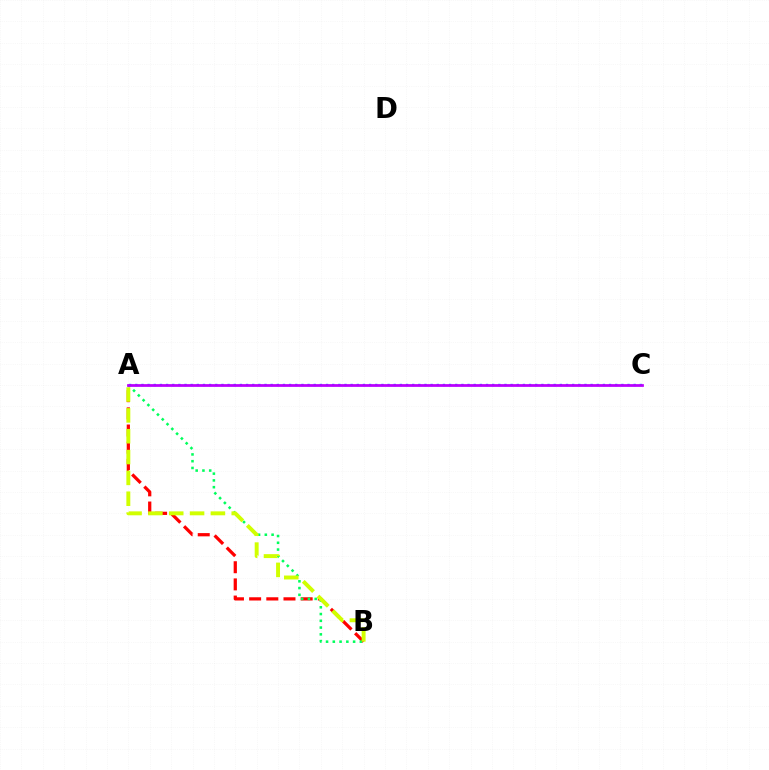{('A', 'C'): [{'color': '#0074ff', 'line_style': 'dotted', 'thickness': 1.67}, {'color': '#b900ff', 'line_style': 'solid', 'thickness': 1.98}], ('A', 'B'): [{'color': '#ff0000', 'line_style': 'dashed', 'thickness': 2.33}, {'color': '#00ff5c', 'line_style': 'dotted', 'thickness': 1.84}, {'color': '#d1ff00', 'line_style': 'dashed', 'thickness': 2.83}]}